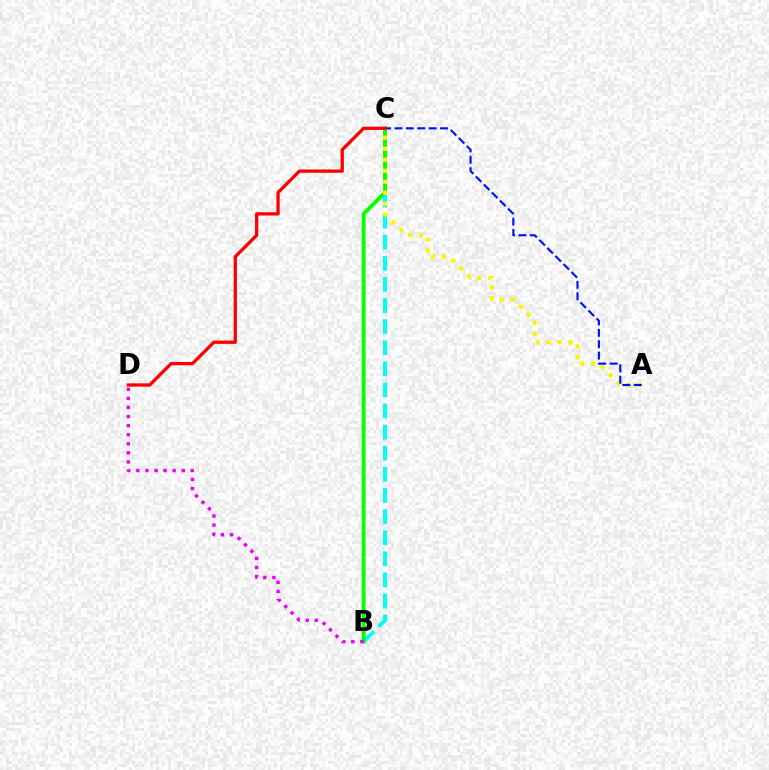{('B', 'C'): [{'color': '#00fff6', 'line_style': 'dashed', 'thickness': 2.87}, {'color': '#08ff00', 'line_style': 'solid', 'thickness': 2.77}], ('A', 'C'): [{'color': '#fcf500', 'line_style': 'dotted', 'thickness': 2.99}, {'color': '#0010ff', 'line_style': 'dashed', 'thickness': 1.54}], ('C', 'D'): [{'color': '#ff0000', 'line_style': 'solid', 'thickness': 2.37}], ('B', 'D'): [{'color': '#ee00ff', 'line_style': 'dotted', 'thickness': 2.47}]}